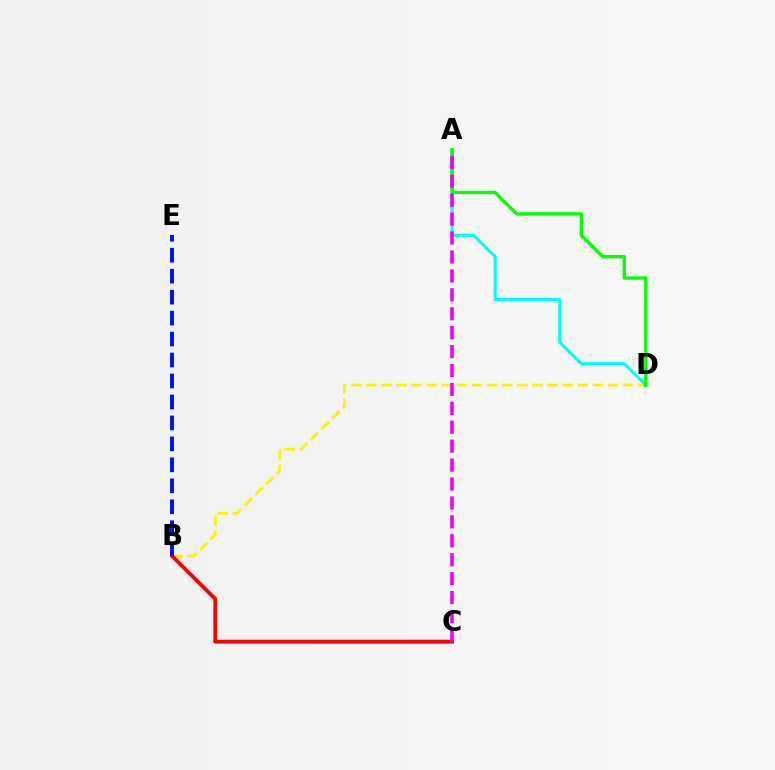{('B', 'D'): [{'color': '#fcf500', 'line_style': 'dashed', 'thickness': 2.05}], ('B', 'C'): [{'color': '#ff0000', 'line_style': 'solid', 'thickness': 2.78}], ('A', 'D'): [{'color': '#00fff6', 'line_style': 'solid', 'thickness': 2.19}, {'color': '#08ff00', 'line_style': 'solid', 'thickness': 2.45}], ('B', 'E'): [{'color': '#0010ff', 'line_style': 'dashed', 'thickness': 2.85}], ('A', 'C'): [{'color': '#ee00ff', 'line_style': 'dashed', 'thickness': 2.57}]}